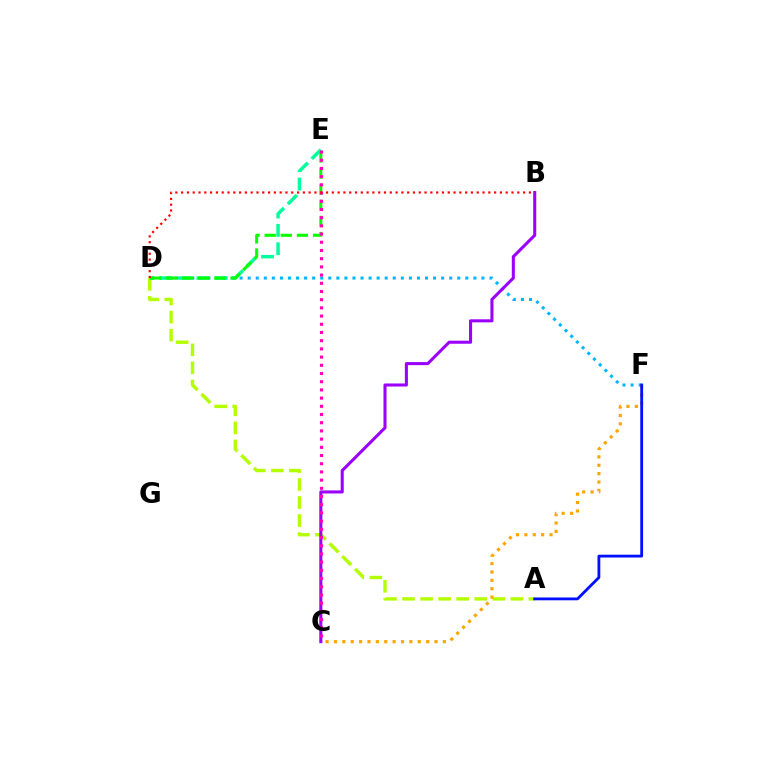{('A', 'D'): [{'color': '#b3ff00', 'line_style': 'dashed', 'thickness': 2.45}], ('D', 'F'): [{'color': '#00b5ff', 'line_style': 'dotted', 'thickness': 2.19}], ('C', 'F'): [{'color': '#ffa500', 'line_style': 'dotted', 'thickness': 2.28}], ('D', 'E'): [{'color': '#00ff9d', 'line_style': 'dashed', 'thickness': 2.5}, {'color': '#08ff00', 'line_style': 'dashed', 'thickness': 2.19}], ('B', 'C'): [{'color': '#9b00ff', 'line_style': 'solid', 'thickness': 2.2}], ('C', 'E'): [{'color': '#ff00bd', 'line_style': 'dotted', 'thickness': 2.23}], ('A', 'F'): [{'color': '#0010ff', 'line_style': 'solid', 'thickness': 2.03}], ('B', 'D'): [{'color': '#ff0000', 'line_style': 'dotted', 'thickness': 1.57}]}